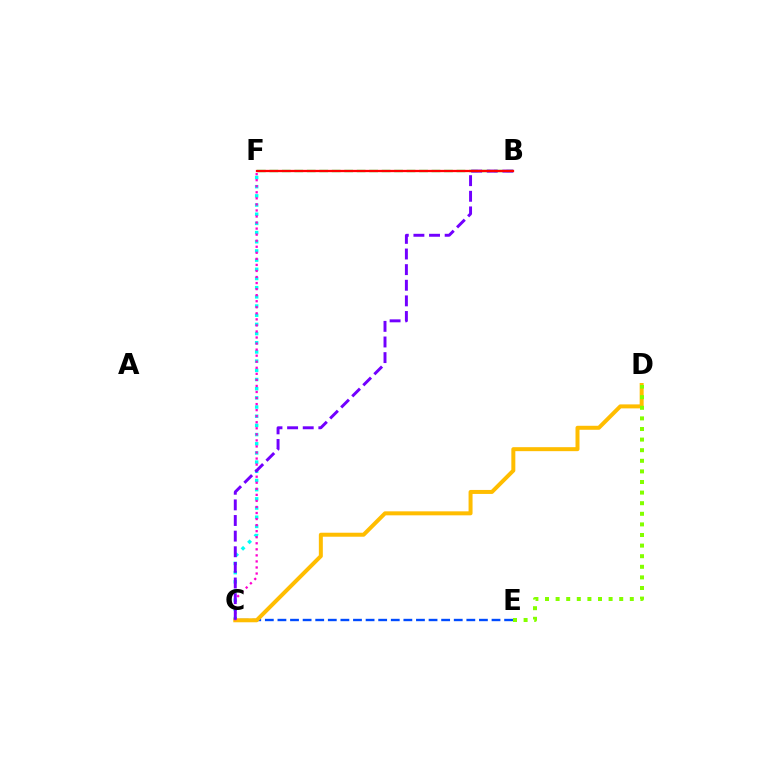{('B', 'F'): [{'color': '#00ff39', 'line_style': 'dashed', 'thickness': 1.69}, {'color': '#ff0000', 'line_style': 'solid', 'thickness': 1.64}], ('C', 'E'): [{'color': '#004bff', 'line_style': 'dashed', 'thickness': 1.71}], ('C', 'F'): [{'color': '#00fff6', 'line_style': 'dotted', 'thickness': 2.49}, {'color': '#ff00cf', 'line_style': 'dotted', 'thickness': 1.64}], ('C', 'D'): [{'color': '#ffbd00', 'line_style': 'solid', 'thickness': 2.87}], ('B', 'C'): [{'color': '#7200ff', 'line_style': 'dashed', 'thickness': 2.12}], ('D', 'E'): [{'color': '#84ff00', 'line_style': 'dotted', 'thickness': 2.88}]}